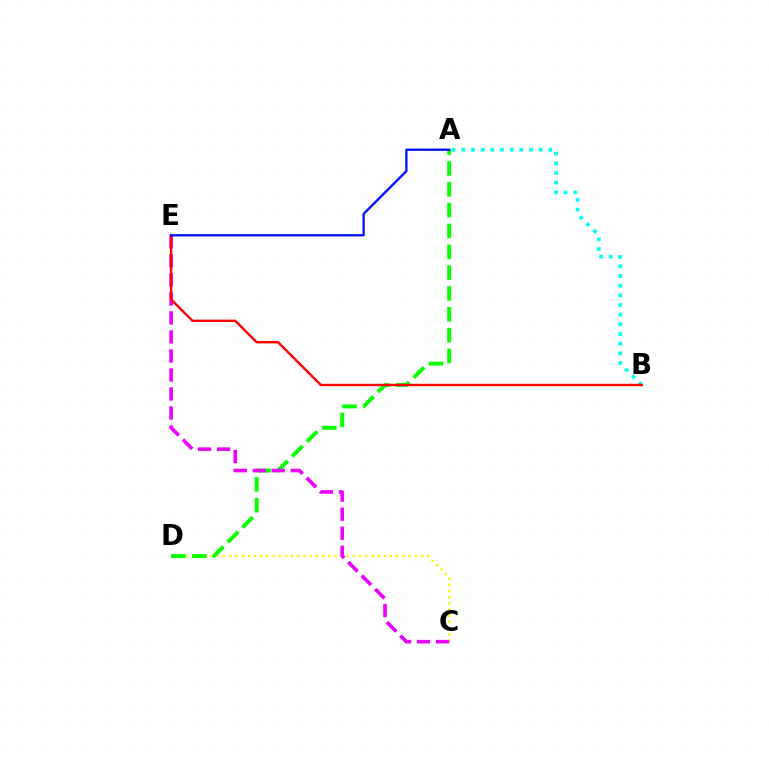{('C', 'D'): [{'color': '#fcf500', 'line_style': 'dotted', 'thickness': 1.68}], ('A', 'D'): [{'color': '#08ff00', 'line_style': 'dashed', 'thickness': 2.83}], ('C', 'E'): [{'color': '#ee00ff', 'line_style': 'dashed', 'thickness': 2.58}], ('A', 'B'): [{'color': '#00fff6', 'line_style': 'dotted', 'thickness': 2.63}], ('B', 'E'): [{'color': '#ff0000', 'line_style': 'solid', 'thickness': 1.73}], ('A', 'E'): [{'color': '#0010ff', 'line_style': 'solid', 'thickness': 1.65}]}